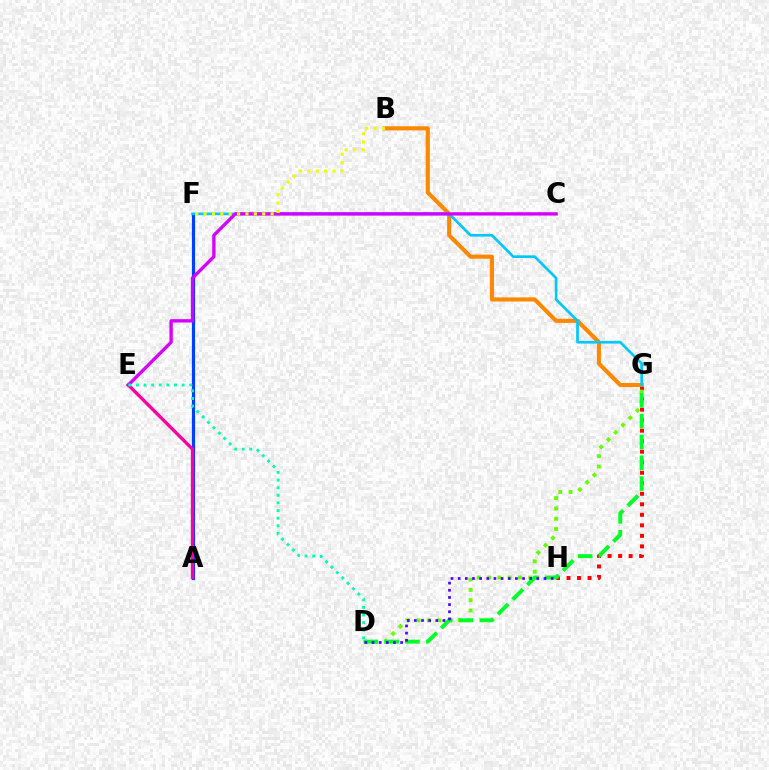{('G', 'H'): [{'color': '#ff0000', 'line_style': 'dotted', 'thickness': 2.86}], ('D', 'G'): [{'color': '#66ff00', 'line_style': 'dotted', 'thickness': 2.8}, {'color': '#00ff27', 'line_style': 'dashed', 'thickness': 2.83}], ('A', 'F'): [{'color': '#003fff', 'line_style': 'solid', 'thickness': 2.3}], ('A', 'E'): [{'color': '#ff00a0', 'line_style': 'solid', 'thickness': 2.4}], ('B', 'G'): [{'color': '#ff8800', 'line_style': 'solid', 'thickness': 2.96}], ('F', 'G'): [{'color': '#00c7ff', 'line_style': 'solid', 'thickness': 1.93}], ('C', 'E'): [{'color': '#d600ff', 'line_style': 'solid', 'thickness': 2.41}], ('B', 'F'): [{'color': '#eeff00', 'line_style': 'dotted', 'thickness': 2.28}], ('D', 'E'): [{'color': '#00ffaf', 'line_style': 'dotted', 'thickness': 2.07}], ('D', 'H'): [{'color': '#4f00ff', 'line_style': 'dotted', 'thickness': 1.94}]}